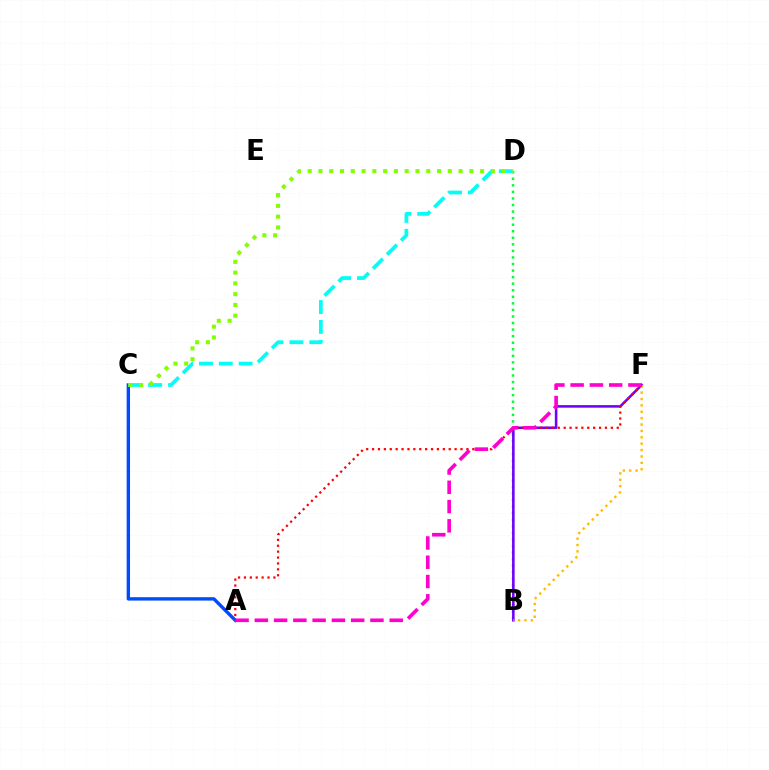{('B', 'D'): [{'color': '#00ff39', 'line_style': 'dotted', 'thickness': 1.78}], ('B', 'F'): [{'color': '#7200ff', 'line_style': 'solid', 'thickness': 1.85}, {'color': '#ffbd00', 'line_style': 'dotted', 'thickness': 1.74}], ('A', 'C'): [{'color': '#004bff', 'line_style': 'solid', 'thickness': 2.43}], ('C', 'D'): [{'color': '#00fff6', 'line_style': 'dashed', 'thickness': 2.7}, {'color': '#84ff00', 'line_style': 'dotted', 'thickness': 2.93}], ('A', 'F'): [{'color': '#ff0000', 'line_style': 'dotted', 'thickness': 1.6}, {'color': '#ff00cf', 'line_style': 'dashed', 'thickness': 2.62}]}